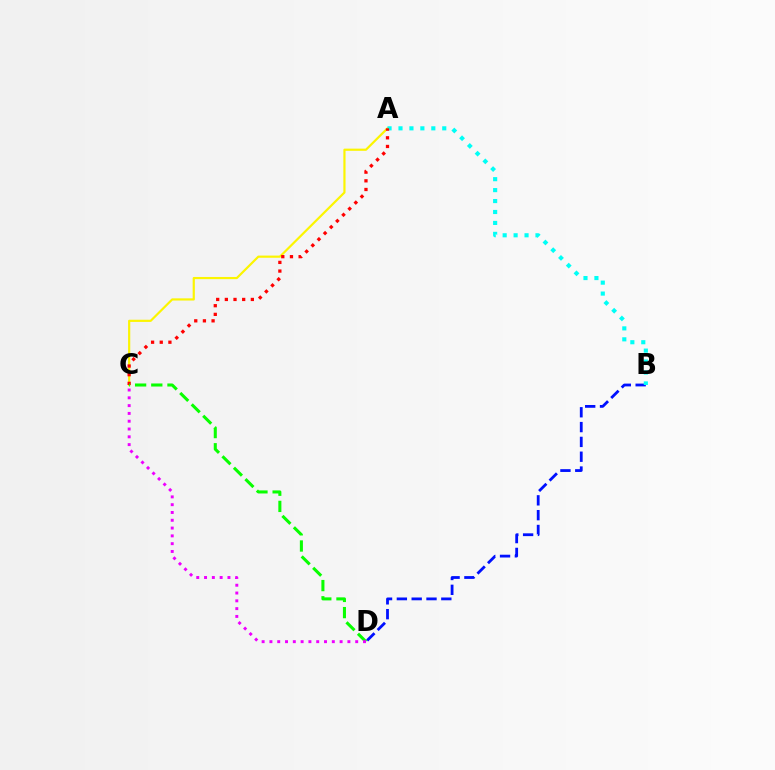{('A', 'C'): [{'color': '#fcf500', 'line_style': 'solid', 'thickness': 1.58}, {'color': '#ff0000', 'line_style': 'dotted', 'thickness': 2.35}], ('B', 'D'): [{'color': '#0010ff', 'line_style': 'dashed', 'thickness': 2.01}], ('A', 'B'): [{'color': '#00fff6', 'line_style': 'dotted', 'thickness': 2.97}], ('C', 'D'): [{'color': '#08ff00', 'line_style': 'dashed', 'thickness': 2.2}, {'color': '#ee00ff', 'line_style': 'dotted', 'thickness': 2.12}]}